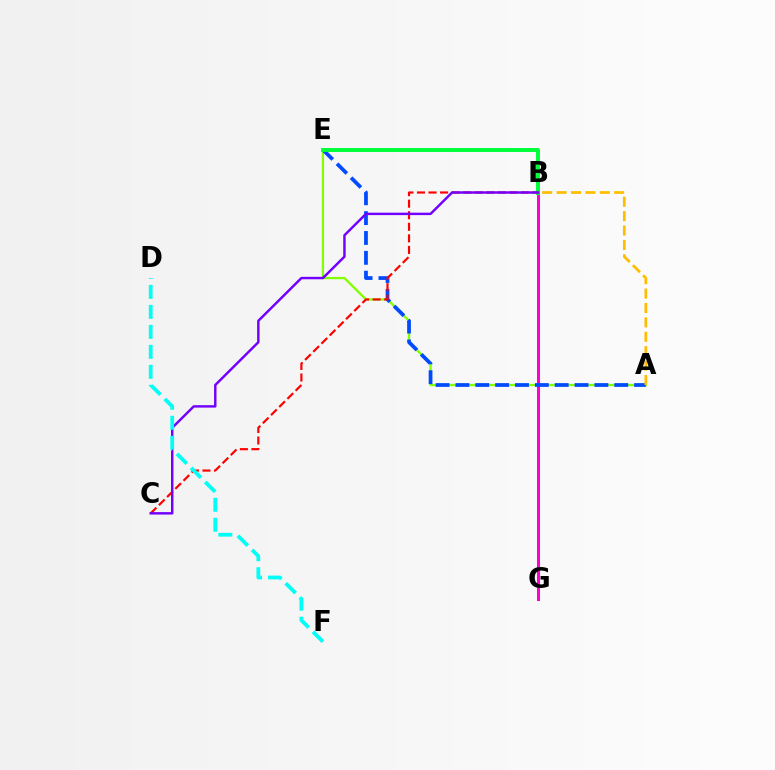{('B', 'G'): [{'color': '#ff00cf', 'line_style': 'solid', 'thickness': 2.18}], ('A', 'E'): [{'color': '#84ff00', 'line_style': 'solid', 'thickness': 1.65}, {'color': '#004bff', 'line_style': 'dashed', 'thickness': 2.7}], ('B', 'E'): [{'color': '#00ff39', 'line_style': 'solid', 'thickness': 2.84}], ('B', 'C'): [{'color': '#ff0000', 'line_style': 'dashed', 'thickness': 1.57}, {'color': '#7200ff', 'line_style': 'solid', 'thickness': 1.76}], ('A', 'B'): [{'color': '#ffbd00', 'line_style': 'dashed', 'thickness': 1.96}], ('D', 'F'): [{'color': '#00fff6', 'line_style': 'dashed', 'thickness': 2.71}]}